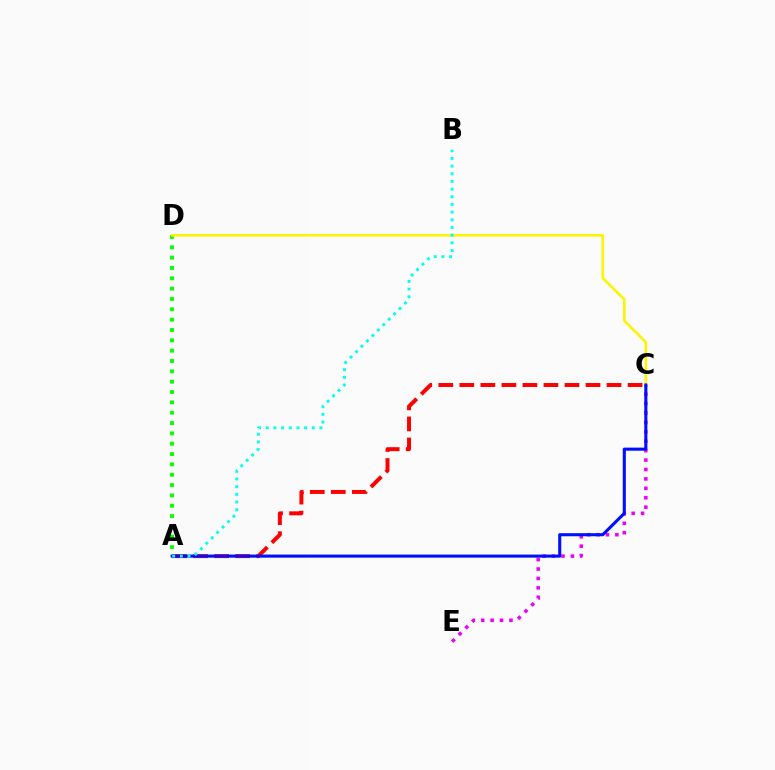{('C', 'E'): [{'color': '#ee00ff', 'line_style': 'dotted', 'thickness': 2.56}], ('A', 'C'): [{'color': '#ff0000', 'line_style': 'dashed', 'thickness': 2.86}, {'color': '#0010ff', 'line_style': 'solid', 'thickness': 2.22}], ('A', 'D'): [{'color': '#08ff00', 'line_style': 'dotted', 'thickness': 2.81}], ('C', 'D'): [{'color': '#fcf500', 'line_style': 'solid', 'thickness': 1.87}], ('A', 'B'): [{'color': '#00fff6', 'line_style': 'dotted', 'thickness': 2.08}]}